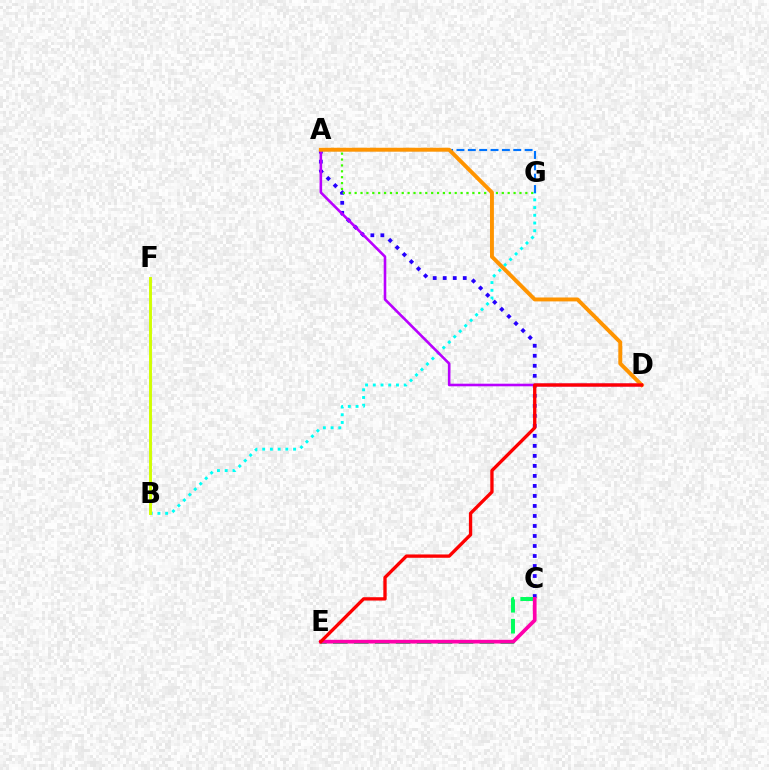{('A', 'C'): [{'color': '#2500ff', 'line_style': 'dotted', 'thickness': 2.72}], ('C', 'E'): [{'color': '#00ff5c', 'line_style': 'dashed', 'thickness': 2.85}, {'color': '#ff00ac', 'line_style': 'solid', 'thickness': 2.67}], ('A', 'G'): [{'color': '#3dff00', 'line_style': 'dotted', 'thickness': 1.6}, {'color': '#0074ff', 'line_style': 'dashed', 'thickness': 1.54}], ('B', 'G'): [{'color': '#00fff6', 'line_style': 'dotted', 'thickness': 2.1}], ('A', 'D'): [{'color': '#b900ff', 'line_style': 'solid', 'thickness': 1.87}, {'color': '#ff9400', 'line_style': 'solid', 'thickness': 2.82}], ('B', 'F'): [{'color': '#d1ff00', 'line_style': 'solid', 'thickness': 2.1}], ('D', 'E'): [{'color': '#ff0000', 'line_style': 'solid', 'thickness': 2.39}]}